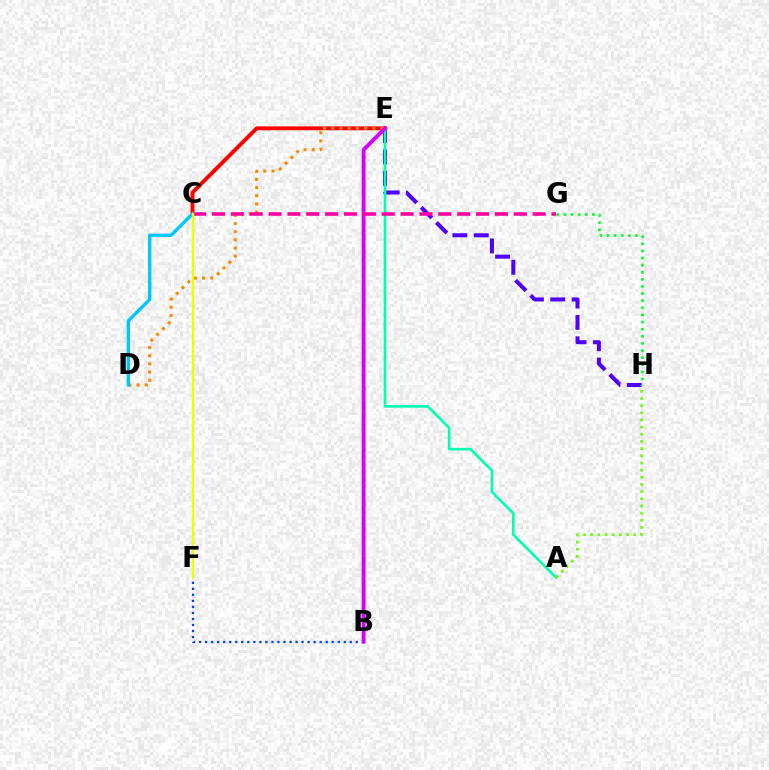{('E', 'H'): [{'color': '#4f00ff', 'line_style': 'dashed', 'thickness': 2.9}], ('C', 'E'): [{'color': '#ff0000', 'line_style': 'solid', 'thickness': 2.79}], ('A', 'E'): [{'color': '#00ffaf', 'line_style': 'solid', 'thickness': 1.86}], ('B', 'F'): [{'color': '#003fff', 'line_style': 'dotted', 'thickness': 1.64}], ('D', 'E'): [{'color': '#ff8800', 'line_style': 'dotted', 'thickness': 2.22}], ('B', 'E'): [{'color': '#d600ff', 'line_style': 'solid', 'thickness': 2.8}], ('C', 'D'): [{'color': '#00c7ff', 'line_style': 'solid', 'thickness': 2.41}], ('G', 'H'): [{'color': '#00ff27', 'line_style': 'dotted', 'thickness': 1.93}], ('C', 'G'): [{'color': '#ff00a0', 'line_style': 'dashed', 'thickness': 2.56}], ('C', 'F'): [{'color': '#eeff00', 'line_style': 'solid', 'thickness': 1.7}], ('A', 'H'): [{'color': '#66ff00', 'line_style': 'dotted', 'thickness': 1.95}]}